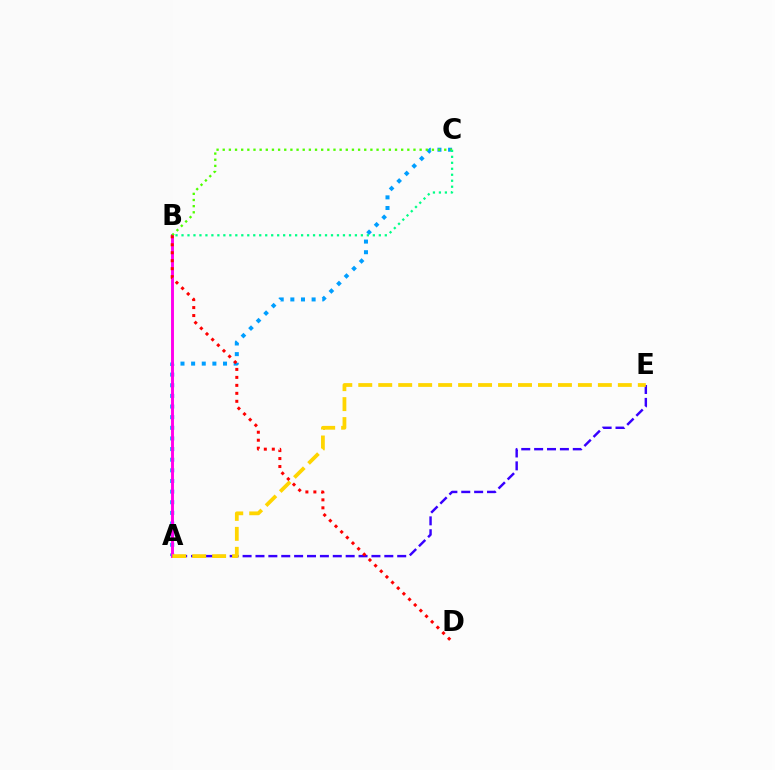{('A', 'C'): [{'color': '#009eff', 'line_style': 'dotted', 'thickness': 2.89}], ('A', 'B'): [{'color': '#ff00ed', 'line_style': 'solid', 'thickness': 2.1}], ('A', 'E'): [{'color': '#3700ff', 'line_style': 'dashed', 'thickness': 1.75}, {'color': '#ffd500', 'line_style': 'dashed', 'thickness': 2.71}], ('B', 'C'): [{'color': '#4fff00', 'line_style': 'dotted', 'thickness': 1.67}, {'color': '#00ff86', 'line_style': 'dotted', 'thickness': 1.62}], ('B', 'D'): [{'color': '#ff0000', 'line_style': 'dotted', 'thickness': 2.17}]}